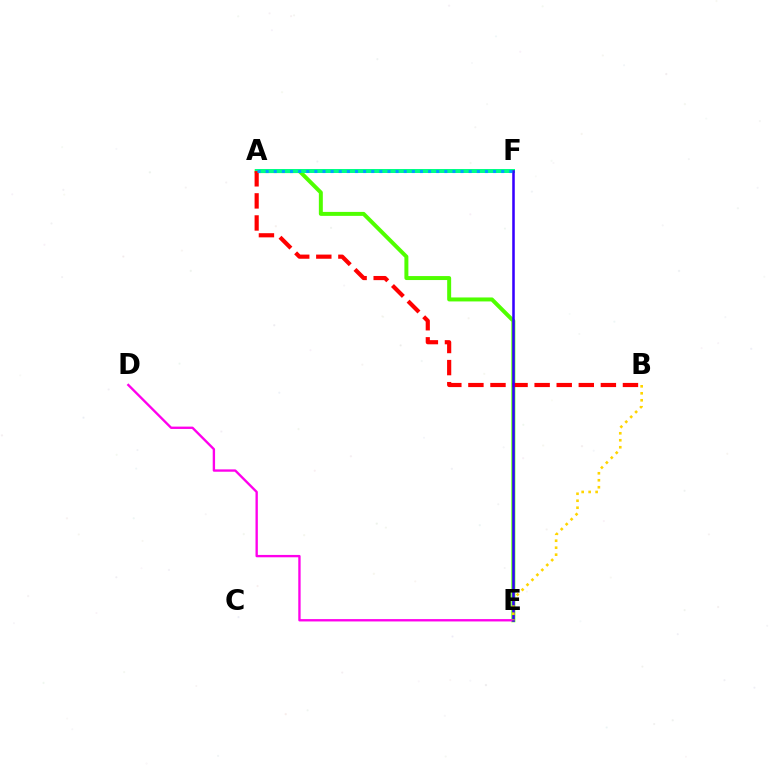{('A', 'E'): [{'color': '#4fff00', 'line_style': 'solid', 'thickness': 2.86}], ('A', 'F'): [{'color': '#00ff86', 'line_style': 'solid', 'thickness': 2.87}, {'color': '#009eff', 'line_style': 'dotted', 'thickness': 2.21}], ('D', 'E'): [{'color': '#ff00ed', 'line_style': 'solid', 'thickness': 1.69}], ('A', 'B'): [{'color': '#ff0000', 'line_style': 'dashed', 'thickness': 3.0}], ('E', 'F'): [{'color': '#3700ff', 'line_style': 'solid', 'thickness': 1.84}], ('B', 'E'): [{'color': '#ffd500', 'line_style': 'dotted', 'thickness': 1.9}]}